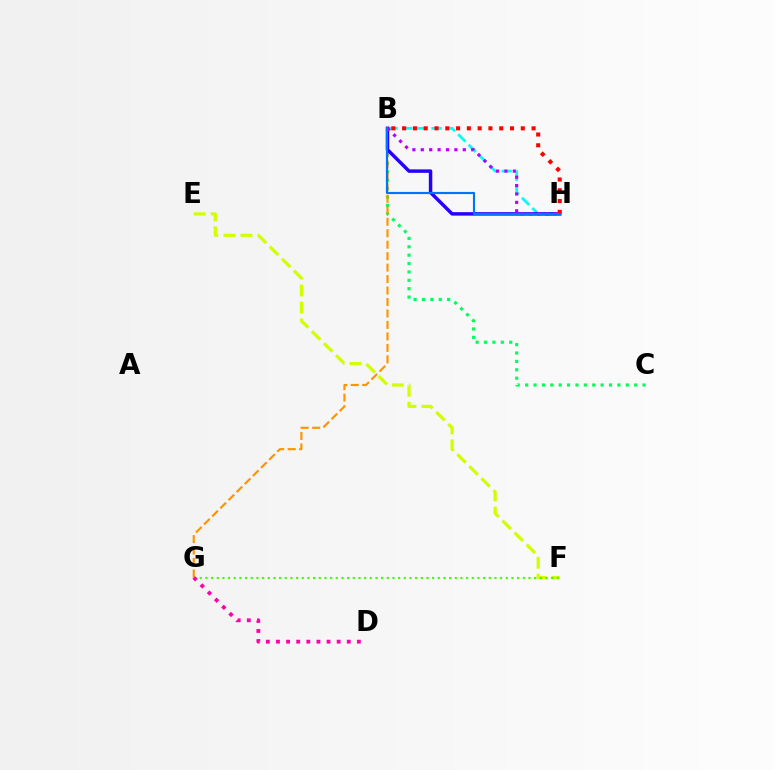{('B', 'C'): [{'color': '#00ff5c', 'line_style': 'dotted', 'thickness': 2.28}], ('E', 'F'): [{'color': '#d1ff00', 'line_style': 'dashed', 'thickness': 2.31}], ('F', 'G'): [{'color': '#3dff00', 'line_style': 'dotted', 'thickness': 1.54}], ('B', 'H'): [{'color': '#00fff6', 'line_style': 'dashed', 'thickness': 1.99}, {'color': '#2500ff', 'line_style': 'solid', 'thickness': 2.5}, {'color': '#ff0000', 'line_style': 'dotted', 'thickness': 2.93}, {'color': '#b900ff', 'line_style': 'dotted', 'thickness': 2.28}, {'color': '#0074ff', 'line_style': 'solid', 'thickness': 1.55}], ('B', 'G'): [{'color': '#ff9400', 'line_style': 'dashed', 'thickness': 1.56}], ('D', 'G'): [{'color': '#ff00ac', 'line_style': 'dotted', 'thickness': 2.75}]}